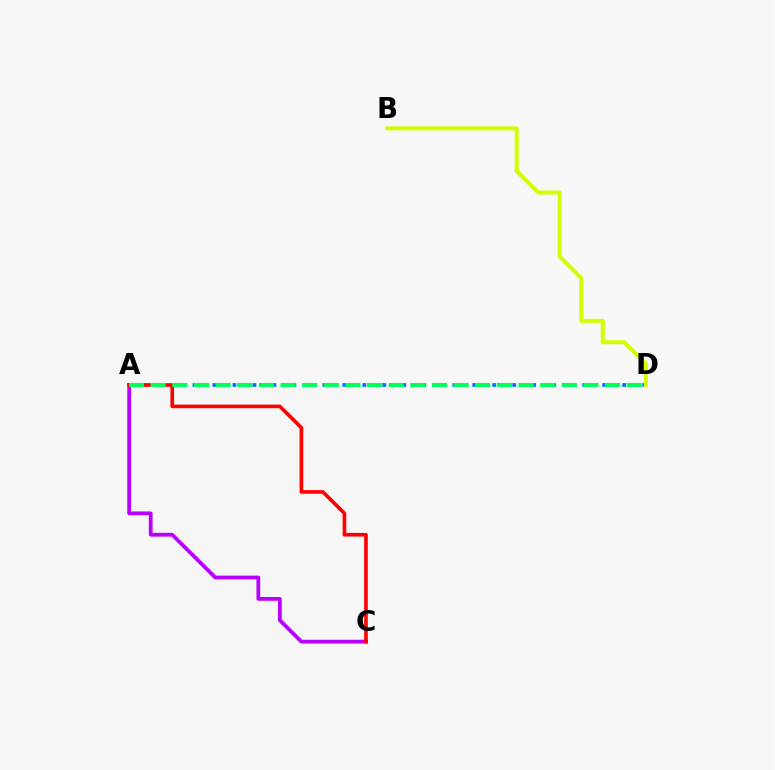{('A', 'D'): [{'color': '#0074ff', 'line_style': 'dotted', 'thickness': 2.71}, {'color': '#00ff5c', 'line_style': 'dashed', 'thickness': 2.94}], ('A', 'C'): [{'color': '#b900ff', 'line_style': 'solid', 'thickness': 2.72}, {'color': '#ff0000', 'line_style': 'solid', 'thickness': 2.63}], ('B', 'D'): [{'color': '#d1ff00', 'line_style': 'solid', 'thickness': 2.89}]}